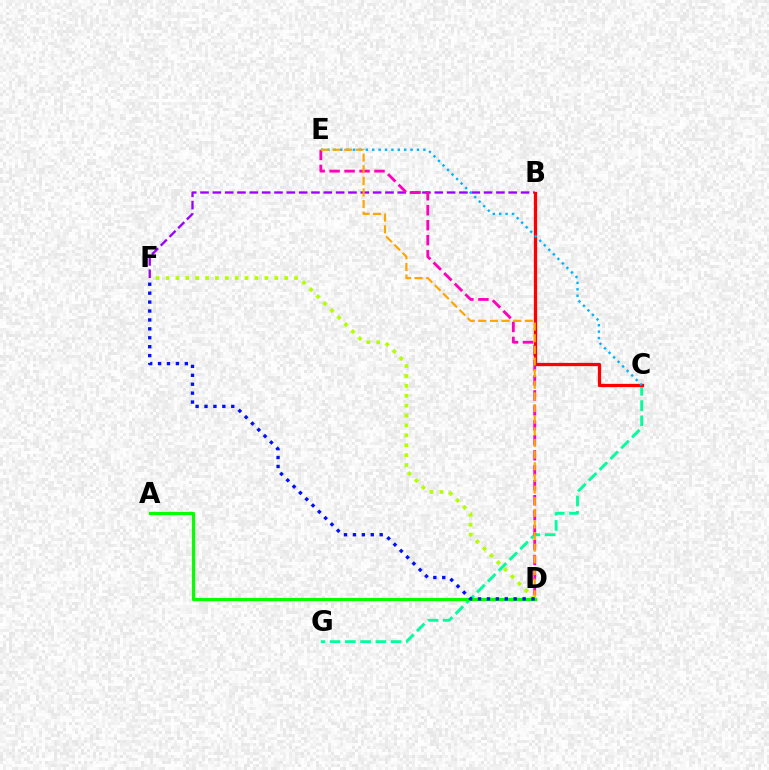{('C', 'G'): [{'color': '#00ff9d', 'line_style': 'dashed', 'thickness': 2.07}], ('B', 'F'): [{'color': '#9b00ff', 'line_style': 'dashed', 'thickness': 1.68}], ('D', 'E'): [{'color': '#ff00bd', 'line_style': 'dashed', 'thickness': 2.03}, {'color': '#ffa500', 'line_style': 'dashed', 'thickness': 1.58}], ('B', 'C'): [{'color': '#ff0000', 'line_style': 'solid', 'thickness': 2.35}], ('A', 'D'): [{'color': '#08ff00', 'line_style': 'solid', 'thickness': 2.3}], ('C', 'E'): [{'color': '#00b5ff', 'line_style': 'dotted', 'thickness': 1.74}], ('D', 'F'): [{'color': '#b3ff00', 'line_style': 'dotted', 'thickness': 2.69}, {'color': '#0010ff', 'line_style': 'dotted', 'thickness': 2.42}]}